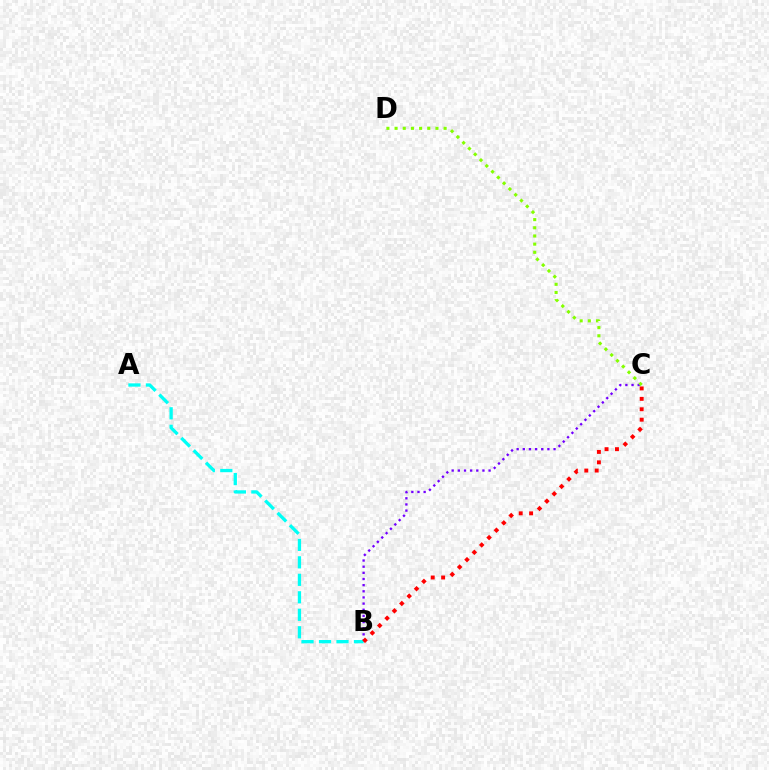{('B', 'C'): [{'color': '#7200ff', 'line_style': 'dotted', 'thickness': 1.67}, {'color': '#ff0000', 'line_style': 'dotted', 'thickness': 2.83}], ('A', 'B'): [{'color': '#00fff6', 'line_style': 'dashed', 'thickness': 2.37}], ('C', 'D'): [{'color': '#84ff00', 'line_style': 'dotted', 'thickness': 2.22}]}